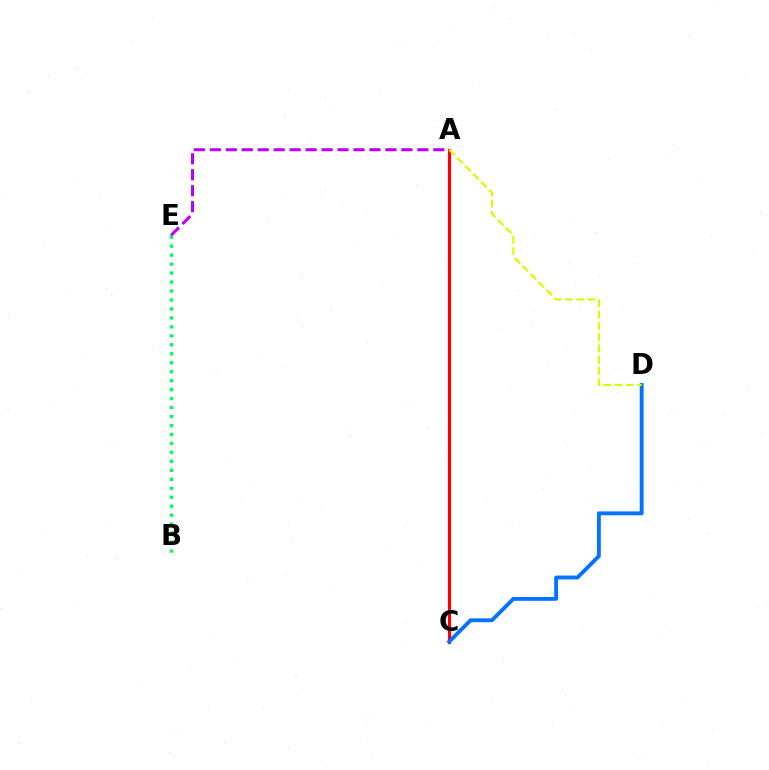{('B', 'E'): [{'color': '#00ff5c', 'line_style': 'dotted', 'thickness': 2.44}], ('A', 'C'): [{'color': '#ff0000', 'line_style': 'solid', 'thickness': 2.27}], ('A', 'E'): [{'color': '#b900ff', 'line_style': 'dashed', 'thickness': 2.17}], ('C', 'D'): [{'color': '#0074ff', 'line_style': 'solid', 'thickness': 2.78}], ('A', 'D'): [{'color': '#d1ff00', 'line_style': 'dashed', 'thickness': 1.53}]}